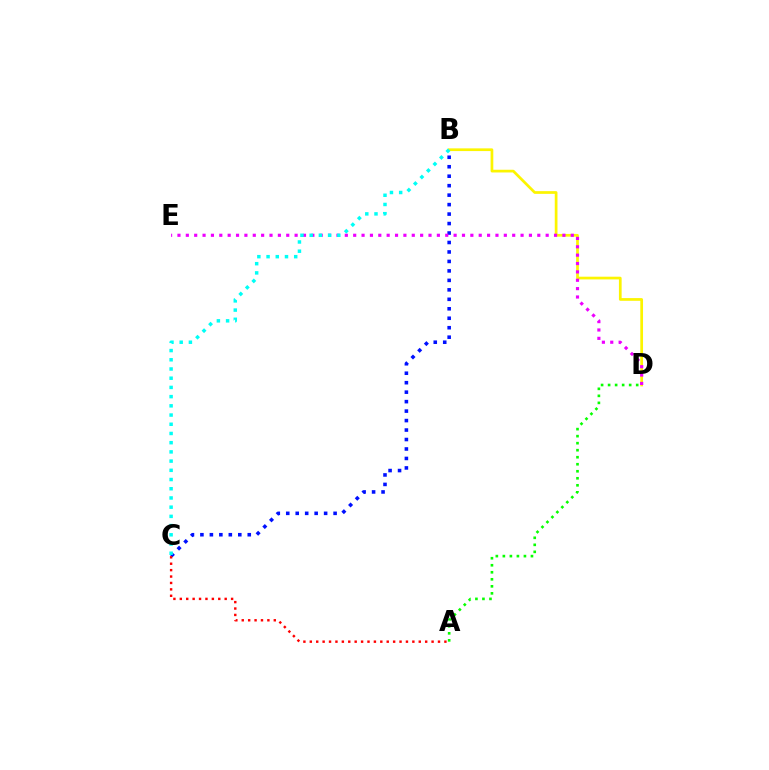{('B', 'D'): [{'color': '#fcf500', 'line_style': 'solid', 'thickness': 1.95}], ('B', 'C'): [{'color': '#0010ff', 'line_style': 'dotted', 'thickness': 2.57}, {'color': '#00fff6', 'line_style': 'dotted', 'thickness': 2.5}], ('D', 'E'): [{'color': '#ee00ff', 'line_style': 'dotted', 'thickness': 2.27}], ('A', 'C'): [{'color': '#ff0000', 'line_style': 'dotted', 'thickness': 1.74}], ('A', 'D'): [{'color': '#08ff00', 'line_style': 'dotted', 'thickness': 1.91}]}